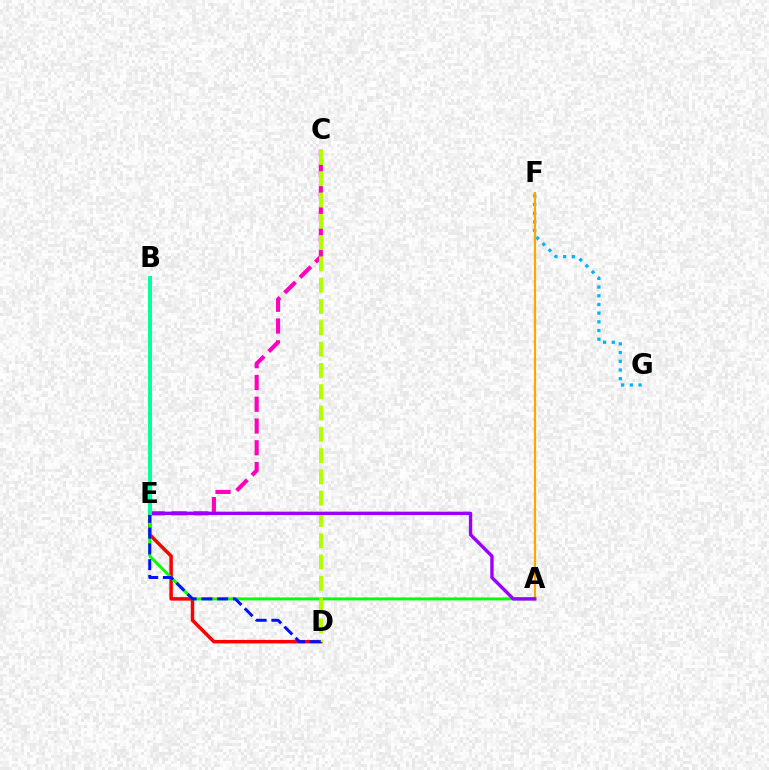{('D', 'E'): [{'color': '#ff0000', 'line_style': 'solid', 'thickness': 2.51}, {'color': '#0010ff', 'line_style': 'dashed', 'thickness': 2.14}], ('A', 'E'): [{'color': '#08ff00', 'line_style': 'solid', 'thickness': 2.1}, {'color': '#9b00ff', 'line_style': 'solid', 'thickness': 2.43}], ('C', 'E'): [{'color': '#ff00bd', 'line_style': 'dashed', 'thickness': 2.96}], ('F', 'G'): [{'color': '#00b5ff', 'line_style': 'dotted', 'thickness': 2.36}], ('C', 'D'): [{'color': '#b3ff00', 'line_style': 'dashed', 'thickness': 2.89}], ('A', 'F'): [{'color': '#ffa500', 'line_style': 'solid', 'thickness': 1.58}], ('B', 'E'): [{'color': '#00ff9d', 'line_style': 'solid', 'thickness': 2.83}]}